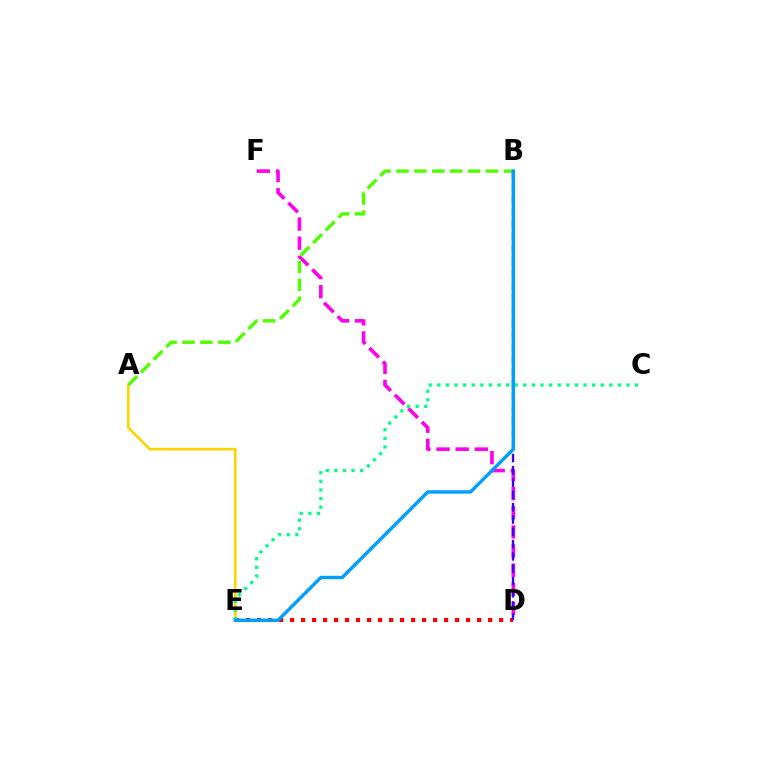{('D', 'F'): [{'color': '#ff00ed', 'line_style': 'dashed', 'thickness': 2.6}], ('A', 'E'): [{'color': '#ffd500', 'line_style': 'solid', 'thickness': 1.88}], ('A', 'B'): [{'color': '#4fff00', 'line_style': 'dashed', 'thickness': 2.43}], ('D', 'E'): [{'color': '#ff0000', 'line_style': 'dotted', 'thickness': 2.99}], ('C', 'E'): [{'color': '#00ff86', 'line_style': 'dotted', 'thickness': 2.34}], ('B', 'D'): [{'color': '#3700ff', 'line_style': 'dashed', 'thickness': 1.67}], ('B', 'E'): [{'color': '#009eff', 'line_style': 'solid', 'thickness': 2.45}]}